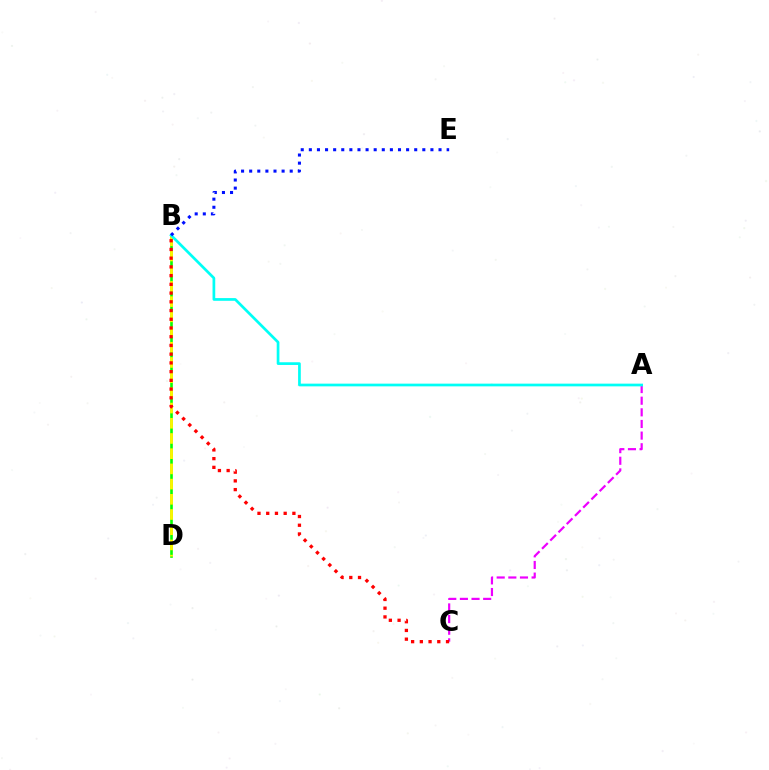{('B', 'D'): [{'color': '#08ff00', 'line_style': 'solid', 'thickness': 1.89}, {'color': '#fcf500', 'line_style': 'dashed', 'thickness': 2.07}], ('A', 'C'): [{'color': '#ee00ff', 'line_style': 'dashed', 'thickness': 1.58}], ('A', 'B'): [{'color': '#00fff6', 'line_style': 'solid', 'thickness': 1.95}], ('B', 'E'): [{'color': '#0010ff', 'line_style': 'dotted', 'thickness': 2.2}], ('B', 'C'): [{'color': '#ff0000', 'line_style': 'dotted', 'thickness': 2.37}]}